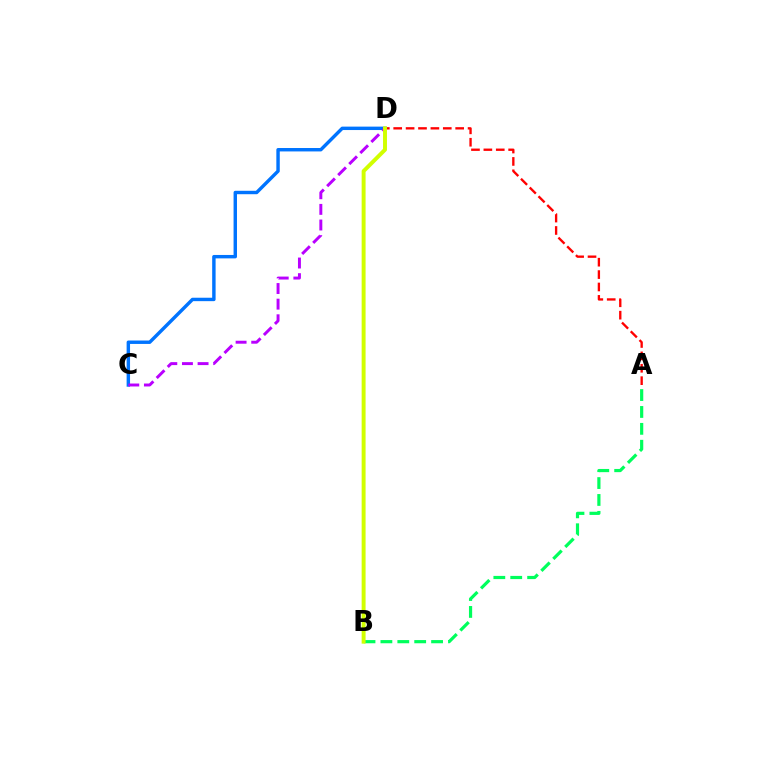{('C', 'D'): [{'color': '#0074ff', 'line_style': 'solid', 'thickness': 2.46}, {'color': '#b900ff', 'line_style': 'dashed', 'thickness': 2.12}], ('A', 'B'): [{'color': '#00ff5c', 'line_style': 'dashed', 'thickness': 2.29}], ('A', 'D'): [{'color': '#ff0000', 'line_style': 'dashed', 'thickness': 1.68}], ('B', 'D'): [{'color': '#d1ff00', 'line_style': 'solid', 'thickness': 2.84}]}